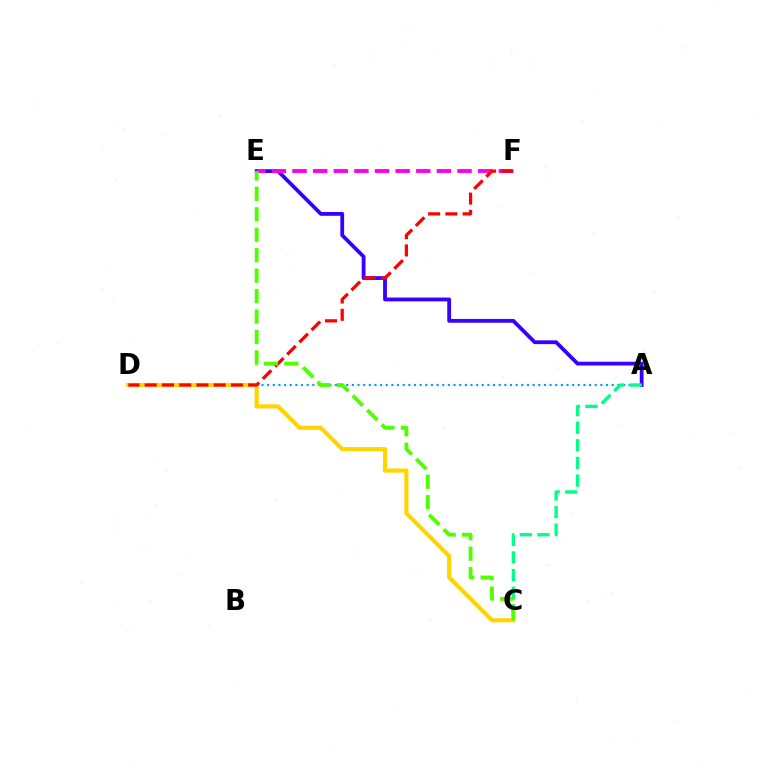{('A', 'E'): [{'color': '#3700ff', 'line_style': 'solid', 'thickness': 2.74}], ('A', 'D'): [{'color': '#009eff', 'line_style': 'dotted', 'thickness': 1.53}], ('A', 'C'): [{'color': '#00ff86', 'line_style': 'dashed', 'thickness': 2.4}], ('E', 'F'): [{'color': '#ff00ed', 'line_style': 'dashed', 'thickness': 2.8}], ('C', 'D'): [{'color': '#ffd500', 'line_style': 'solid', 'thickness': 2.97}], ('D', 'F'): [{'color': '#ff0000', 'line_style': 'dashed', 'thickness': 2.34}], ('C', 'E'): [{'color': '#4fff00', 'line_style': 'dashed', 'thickness': 2.78}]}